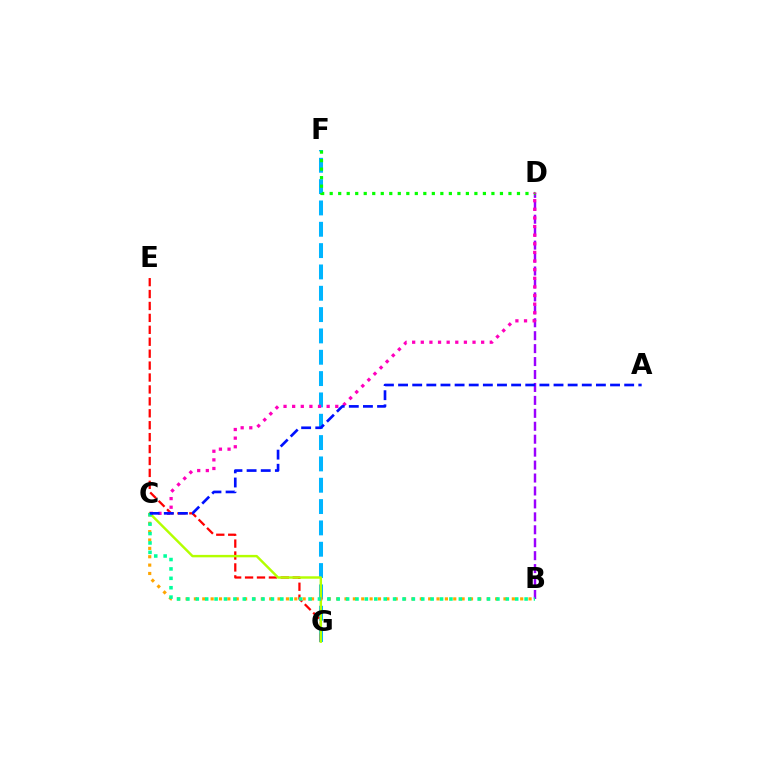{('B', 'D'): [{'color': '#9b00ff', 'line_style': 'dashed', 'thickness': 1.76}], ('F', 'G'): [{'color': '#00b5ff', 'line_style': 'dashed', 'thickness': 2.9}], ('E', 'G'): [{'color': '#ff0000', 'line_style': 'dashed', 'thickness': 1.62}], ('D', 'F'): [{'color': '#08ff00', 'line_style': 'dotted', 'thickness': 2.31}], ('C', 'G'): [{'color': '#b3ff00', 'line_style': 'solid', 'thickness': 1.76}], ('C', 'D'): [{'color': '#ff00bd', 'line_style': 'dotted', 'thickness': 2.34}], ('B', 'C'): [{'color': '#ffa500', 'line_style': 'dotted', 'thickness': 2.27}, {'color': '#00ff9d', 'line_style': 'dotted', 'thickness': 2.55}], ('A', 'C'): [{'color': '#0010ff', 'line_style': 'dashed', 'thickness': 1.92}]}